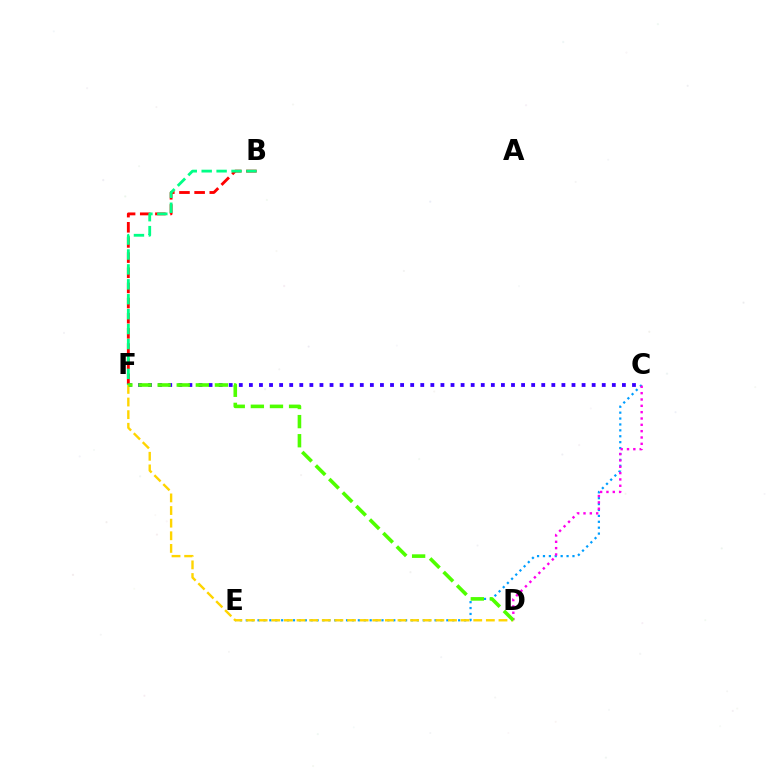{('C', 'F'): [{'color': '#3700ff', 'line_style': 'dotted', 'thickness': 2.74}], ('C', 'E'): [{'color': '#009eff', 'line_style': 'dotted', 'thickness': 1.6}], ('D', 'F'): [{'color': '#ffd500', 'line_style': 'dashed', 'thickness': 1.71}, {'color': '#4fff00', 'line_style': 'dashed', 'thickness': 2.6}], ('B', 'F'): [{'color': '#ff0000', 'line_style': 'dashed', 'thickness': 2.06}, {'color': '#00ff86', 'line_style': 'dashed', 'thickness': 2.03}], ('C', 'D'): [{'color': '#ff00ed', 'line_style': 'dotted', 'thickness': 1.72}]}